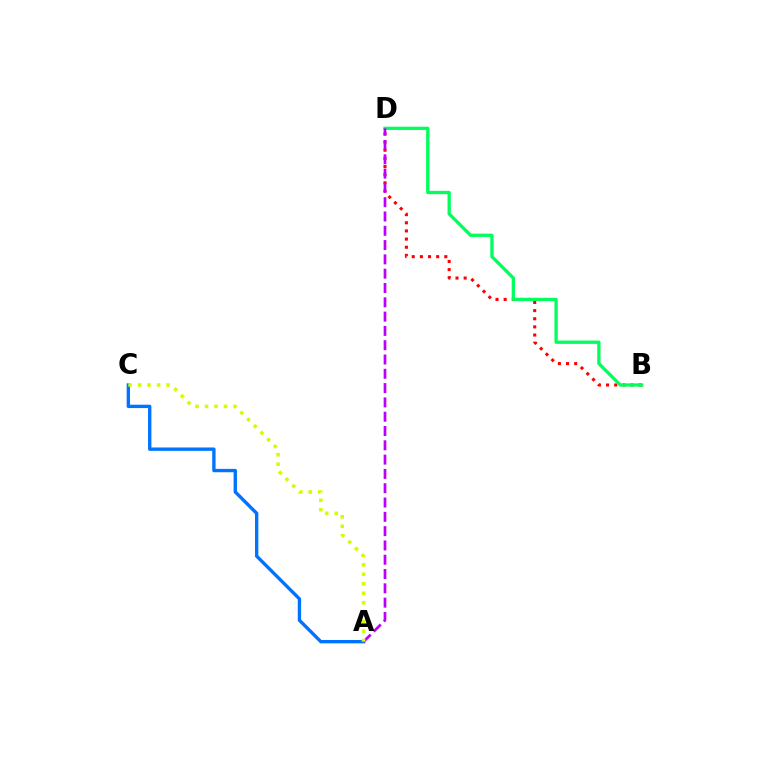{('B', 'D'): [{'color': '#ff0000', 'line_style': 'dotted', 'thickness': 2.21}, {'color': '#00ff5c', 'line_style': 'solid', 'thickness': 2.38}], ('A', 'C'): [{'color': '#0074ff', 'line_style': 'solid', 'thickness': 2.43}, {'color': '#d1ff00', 'line_style': 'dotted', 'thickness': 2.57}], ('A', 'D'): [{'color': '#b900ff', 'line_style': 'dashed', 'thickness': 1.94}]}